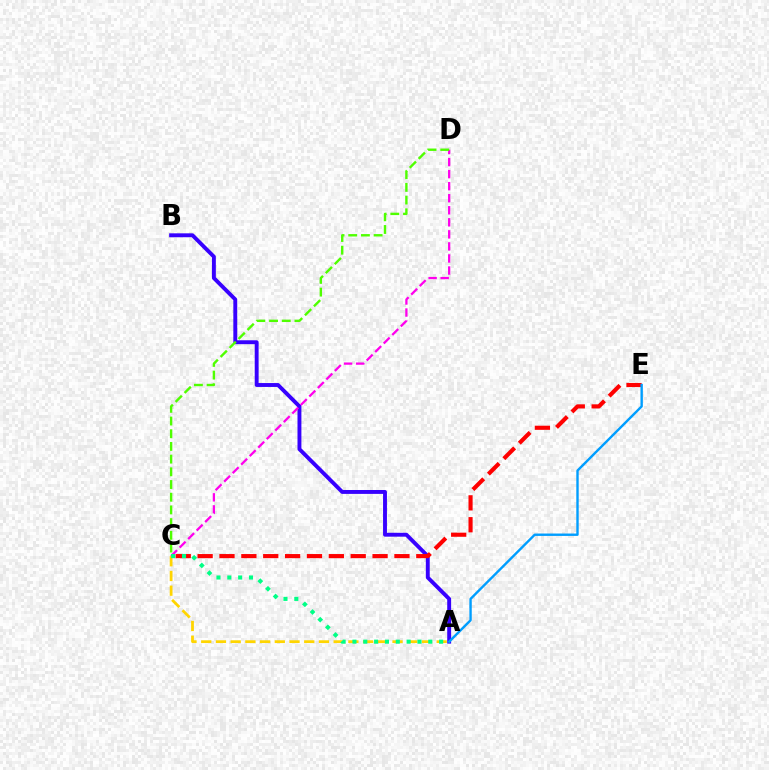{('A', 'B'): [{'color': '#3700ff', 'line_style': 'solid', 'thickness': 2.81}], ('C', 'E'): [{'color': '#ff0000', 'line_style': 'dashed', 'thickness': 2.97}], ('C', 'D'): [{'color': '#ff00ed', 'line_style': 'dashed', 'thickness': 1.64}, {'color': '#4fff00', 'line_style': 'dashed', 'thickness': 1.72}], ('A', 'E'): [{'color': '#009eff', 'line_style': 'solid', 'thickness': 1.72}], ('A', 'C'): [{'color': '#ffd500', 'line_style': 'dashed', 'thickness': 2.0}, {'color': '#00ff86', 'line_style': 'dotted', 'thickness': 2.94}]}